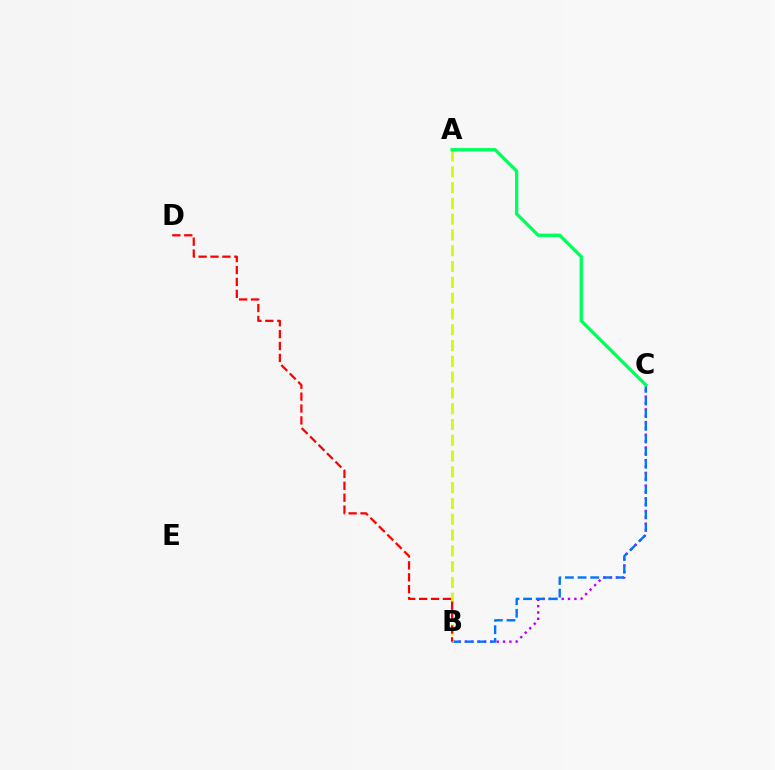{('B', 'C'): [{'color': '#b900ff', 'line_style': 'dotted', 'thickness': 1.72}, {'color': '#0074ff', 'line_style': 'dashed', 'thickness': 1.72}], ('A', 'B'): [{'color': '#d1ff00', 'line_style': 'dashed', 'thickness': 2.15}], ('A', 'C'): [{'color': '#00ff5c', 'line_style': 'solid', 'thickness': 2.38}], ('B', 'D'): [{'color': '#ff0000', 'line_style': 'dashed', 'thickness': 1.62}]}